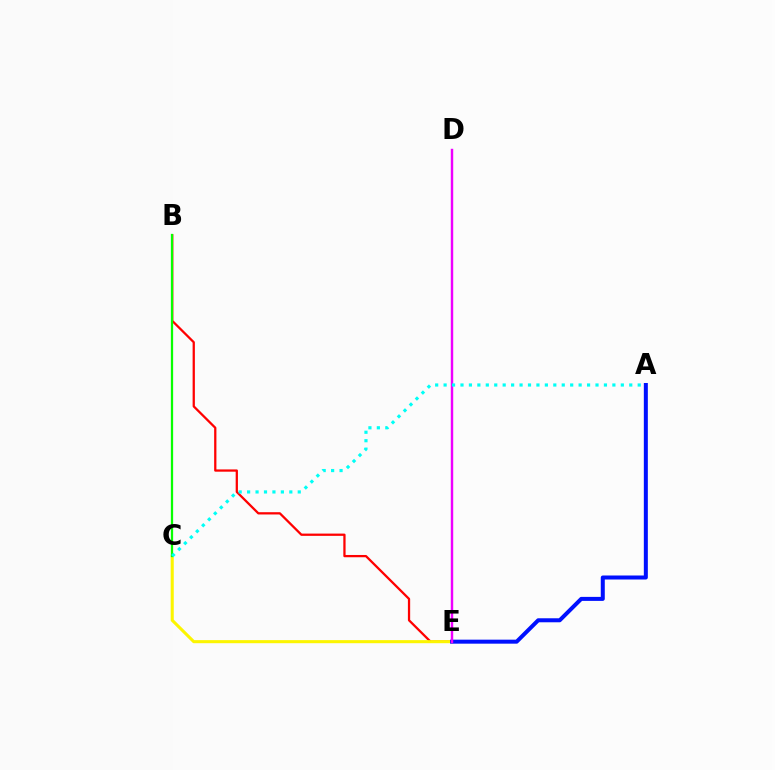{('B', 'E'): [{'color': '#ff0000', 'line_style': 'solid', 'thickness': 1.63}], ('C', 'E'): [{'color': '#fcf500', 'line_style': 'solid', 'thickness': 2.21}], ('A', 'E'): [{'color': '#0010ff', 'line_style': 'solid', 'thickness': 2.89}], ('D', 'E'): [{'color': '#ee00ff', 'line_style': 'solid', 'thickness': 1.75}], ('B', 'C'): [{'color': '#08ff00', 'line_style': 'solid', 'thickness': 1.63}], ('A', 'C'): [{'color': '#00fff6', 'line_style': 'dotted', 'thickness': 2.29}]}